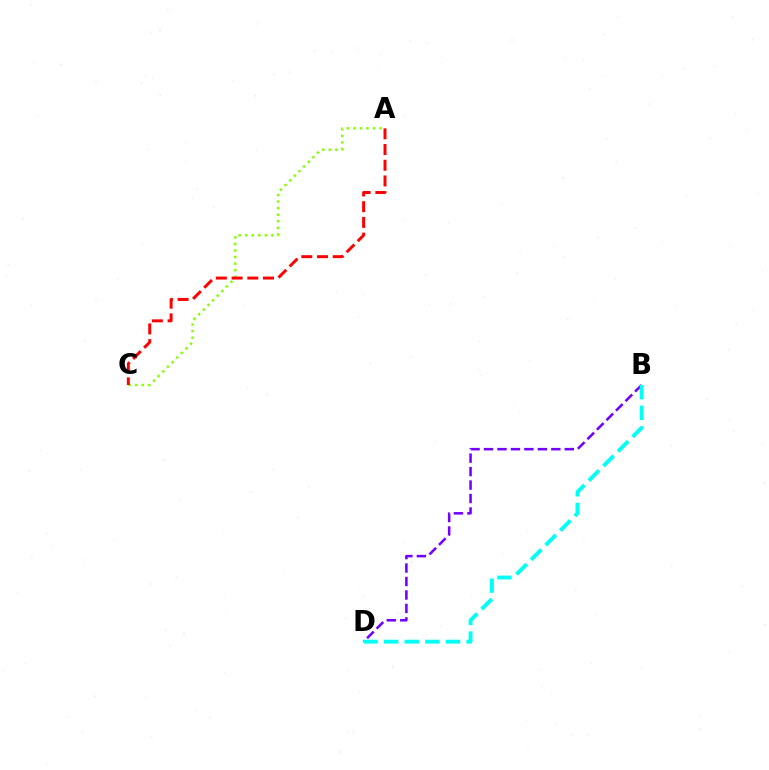{('B', 'D'): [{'color': '#7200ff', 'line_style': 'dashed', 'thickness': 1.83}, {'color': '#00fff6', 'line_style': 'dashed', 'thickness': 2.8}], ('A', 'C'): [{'color': '#84ff00', 'line_style': 'dotted', 'thickness': 1.78}, {'color': '#ff0000', 'line_style': 'dashed', 'thickness': 2.13}]}